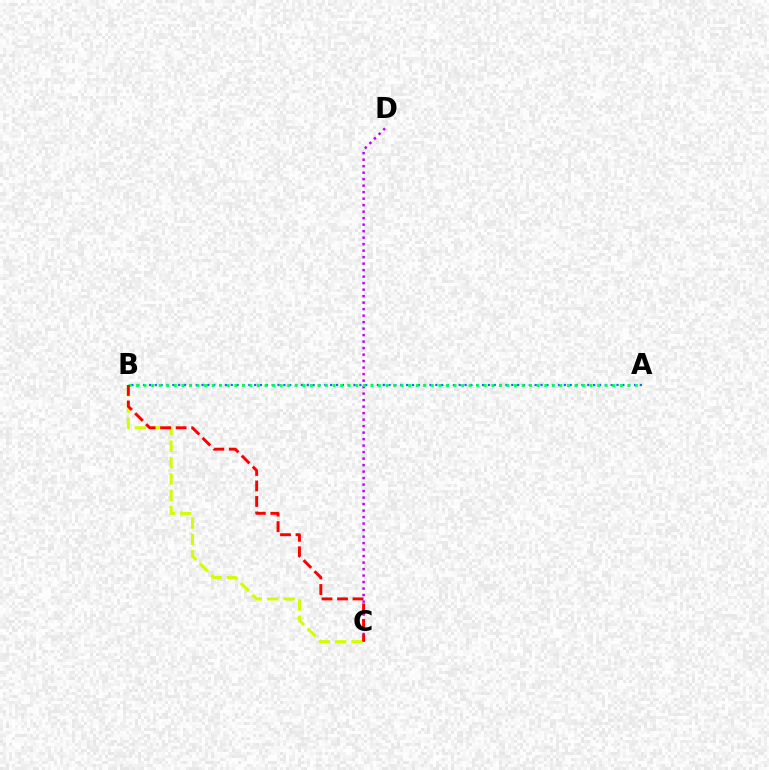{('C', 'D'): [{'color': '#b900ff', 'line_style': 'dotted', 'thickness': 1.77}], ('B', 'C'): [{'color': '#d1ff00', 'line_style': 'dashed', 'thickness': 2.22}, {'color': '#ff0000', 'line_style': 'dashed', 'thickness': 2.11}], ('A', 'B'): [{'color': '#0074ff', 'line_style': 'dotted', 'thickness': 1.59}, {'color': '#00ff5c', 'line_style': 'dotted', 'thickness': 2.05}]}